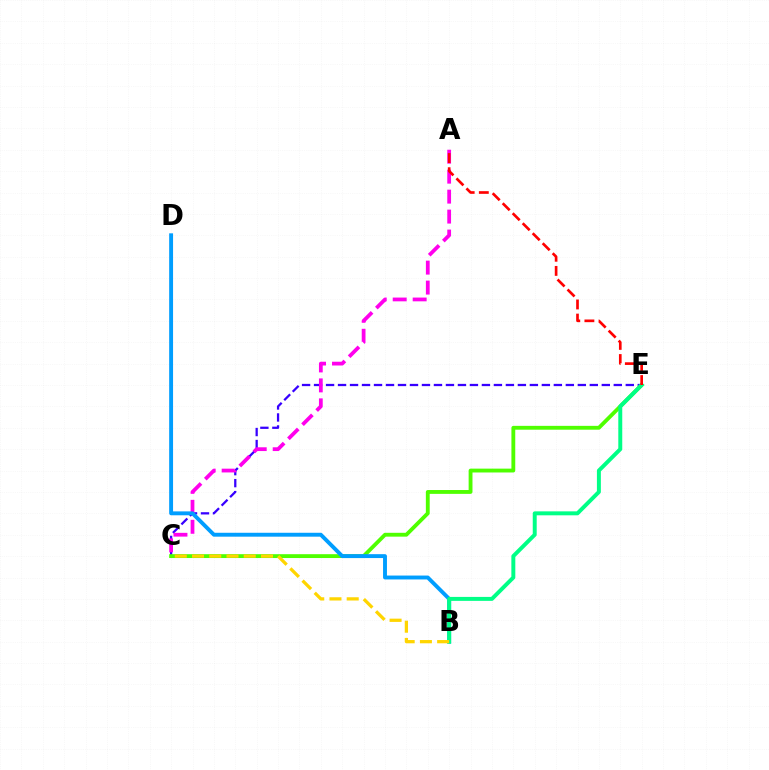{('C', 'E'): [{'color': '#3700ff', 'line_style': 'dashed', 'thickness': 1.63}, {'color': '#4fff00', 'line_style': 'solid', 'thickness': 2.77}], ('A', 'C'): [{'color': '#ff00ed', 'line_style': 'dashed', 'thickness': 2.71}], ('B', 'D'): [{'color': '#009eff', 'line_style': 'solid', 'thickness': 2.8}], ('B', 'E'): [{'color': '#00ff86', 'line_style': 'solid', 'thickness': 2.85}], ('B', 'C'): [{'color': '#ffd500', 'line_style': 'dashed', 'thickness': 2.34}], ('A', 'E'): [{'color': '#ff0000', 'line_style': 'dashed', 'thickness': 1.92}]}